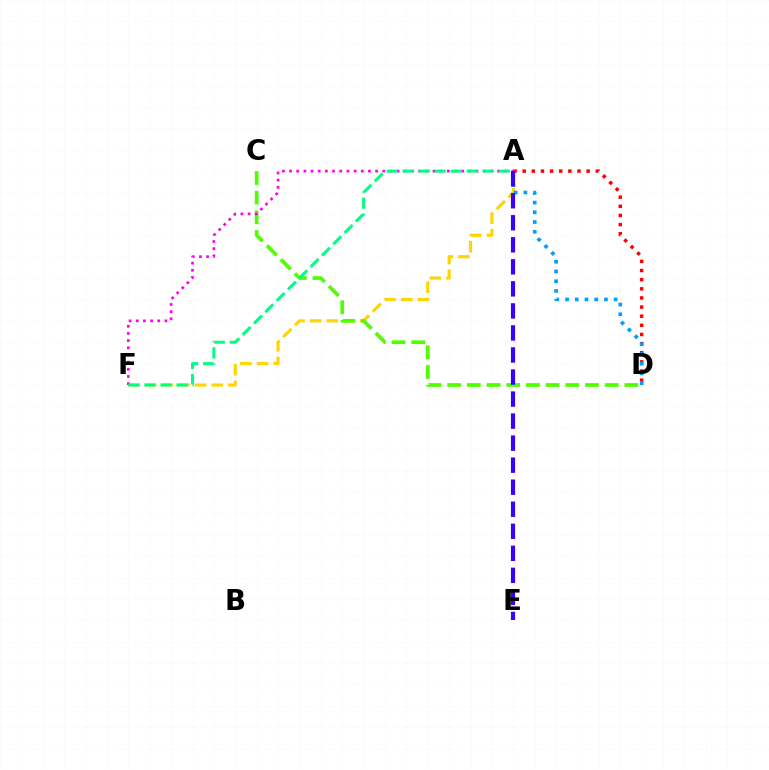{('A', 'F'): [{'color': '#ffd500', 'line_style': 'dashed', 'thickness': 2.26}, {'color': '#ff00ed', 'line_style': 'dotted', 'thickness': 1.95}, {'color': '#00ff86', 'line_style': 'dashed', 'thickness': 2.18}], ('A', 'D'): [{'color': '#ff0000', 'line_style': 'dotted', 'thickness': 2.48}, {'color': '#009eff', 'line_style': 'dotted', 'thickness': 2.64}], ('C', 'D'): [{'color': '#4fff00', 'line_style': 'dashed', 'thickness': 2.67}], ('A', 'E'): [{'color': '#3700ff', 'line_style': 'dashed', 'thickness': 2.99}]}